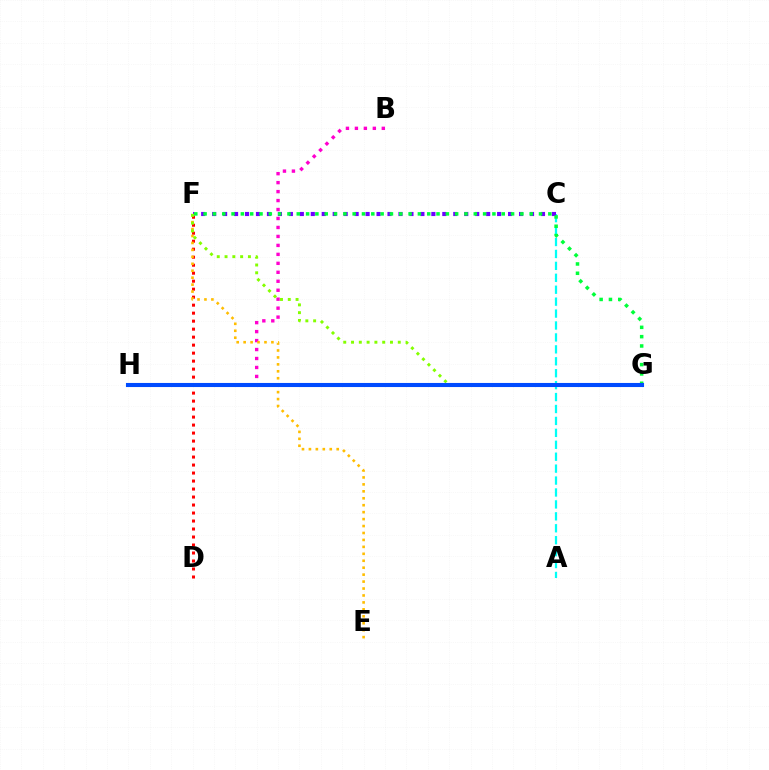{('B', 'H'): [{'color': '#ff00cf', 'line_style': 'dotted', 'thickness': 2.44}], ('D', 'F'): [{'color': '#ff0000', 'line_style': 'dotted', 'thickness': 2.17}], ('A', 'C'): [{'color': '#00fff6', 'line_style': 'dashed', 'thickness': 1.62}], ('C', 'F'): [{'color': '#7200ff', 'line_style': 'dotted', 'thickness': 2.98}], ('E', 'F'): [{'color': '#ffbd00', 'line_style': 'dotted', 'thickness': 1.89}], ('F', 'G'): [{'color': '#84ff00', 'line_style': 'dotted', 'thickness': 2.12}, {'color': '#00ff39', 'line_style': 'dotted', 'thickness': 2.53}], ('G', 'H'): [{'color': '#004bff', 'line_style': 'solid', 'thickness': 2.94}]}